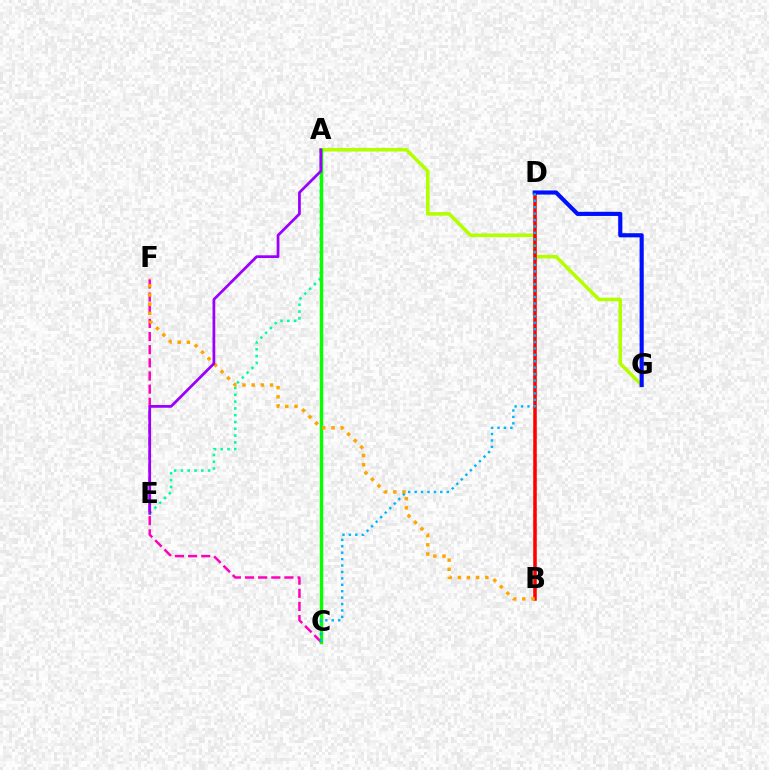{('A', 'G'): [{'color': '#b3ff00', 'line_style': 'solid', 'thickness': 2.58}], ('A', 'E'): [{'color': '#00ff9d', 'line_style': 'dotted', 'thickness': 1.85}, {'color': '#9b00ff', 'line_style': 'solid', 'thickness': 1.98}], ('B', 'D'): [{'color': '#ff0000', 'line_style': 'solid', 'thickness': 2.55}], ('A', 'C'): [{'color': '#08ff00', 'line_style': 'solid', 'thickness': 2.46}], ('C', 'F'): [{'color': '#ff00bd', 'line_style': 'dashed', 'thickness': 1.79}], ('B', 'F'): [{'color': '#ffa500', 'line_style': 'dotted', 'thickness': 2.49}], ('D', 'G'): [{'color': '#0010ff', 'line_style': 'solid', 'thickness': 2.98}], ('C', 'D'): [{'color': '#00b5ff', 'line_style': 'dotted', 'thickness': 1.74}]}